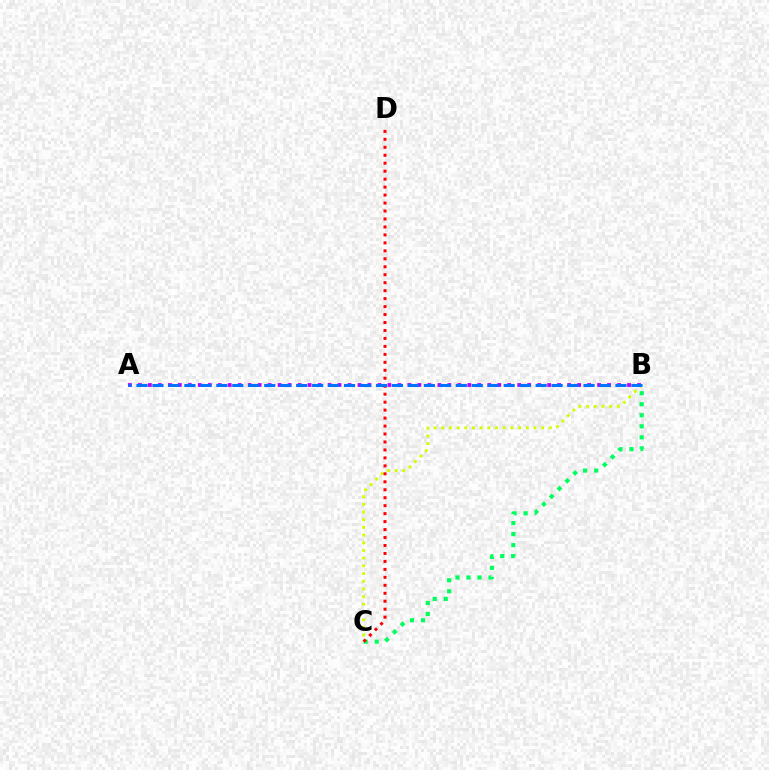{('A', 'B'): [{'color': '#b900ff', 'line_style': 'dotted', 'thickness': 2.71}, {'color': '#0074ff', 'line_style': 'dashed', 'thickness': 2.17}], ('B', 'C'): [{'color': '#00ff5c', 'line_style': 'dotted', 'thickness': 3.0}, {'color': '#d1ff00', 'line_style': 'dotted', 'thickness': 2.09}], ('C', 'D'): [{'color': '#ff0000', 'line_style': 'dotted', 'thickness': 2.16}]}